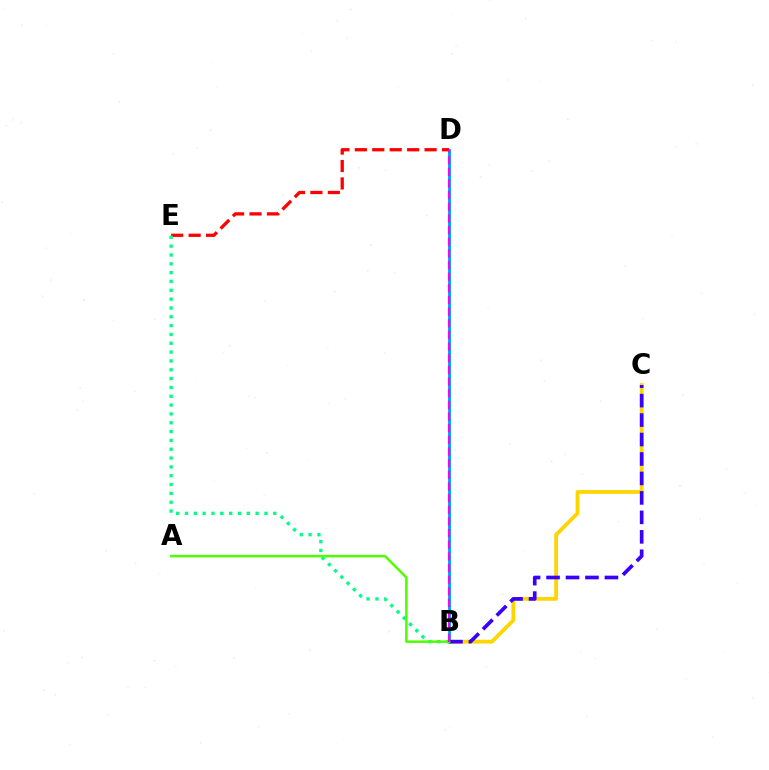{('B', 'D'): [{'color': '#009eff', 'line_style': 'solid', 'thickness': 2.07}, {'color': '#ff00ed', 'line_style': 'dashed', 'thickness': 1.58}], ('D', 'E'): [{'color': '#ff0000', 'line_style': 'dashed', 'thickness': 2.37}], ('B', 'C'): [{'color': '#ffd500', 'line_style': 'solid', 'thickness': 2.73}, {'color': '#3700ff', 'line_style': 'dashed', 'thickness': 2.64}], ('B', 'E'): [{'color': '#00ff86', 'line_style': 'dotted', 'thickness': 2.4}], ('A', 'B'): [{'color': '#4fff00', 'line_style': 'solid', 'thickness': 1.8}]}